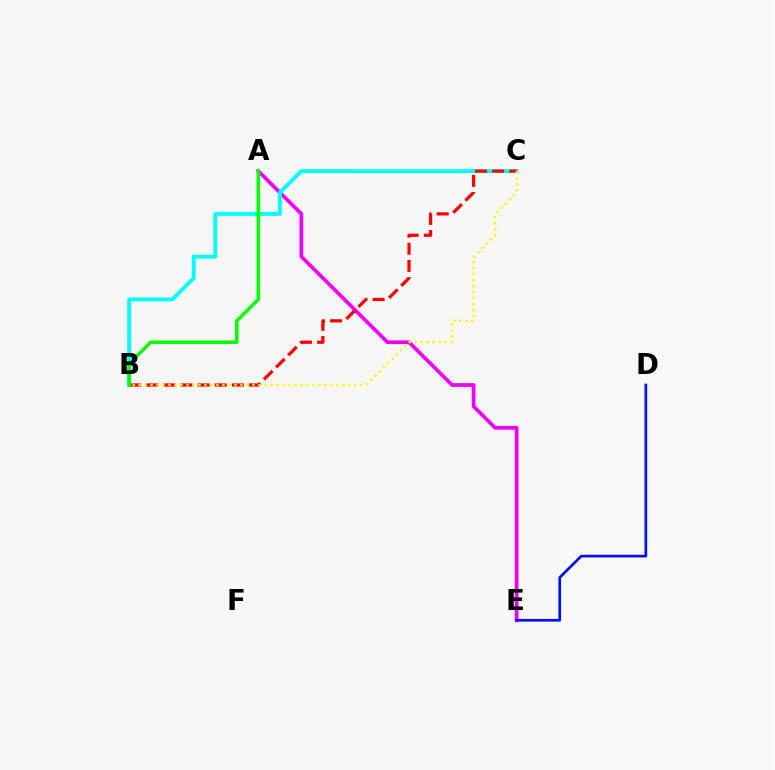{('A', 'E'): [{'color': '#ee00ff', 'line_style': 'solid', 'thickness': 2.68}], ('B', 'C'): [{'color': '#00fff6', 'line_style': 'solid', 'thickness': 2.8}, {'color': '#ff0000', 'line_style': 'dashed', 'thickness': 2.33}, {'color': '#fcf500', 'line_style': 'dotted', 'thickness': 1.63}], ('D', 'E'): [{'color': '#0010ff', 'line_style': 'solid', 'thickness': 1.95}], ('A', 'B'): [{'color': '#08ff00', 'line_style': 'solid', 'thickness': 2.55}]}